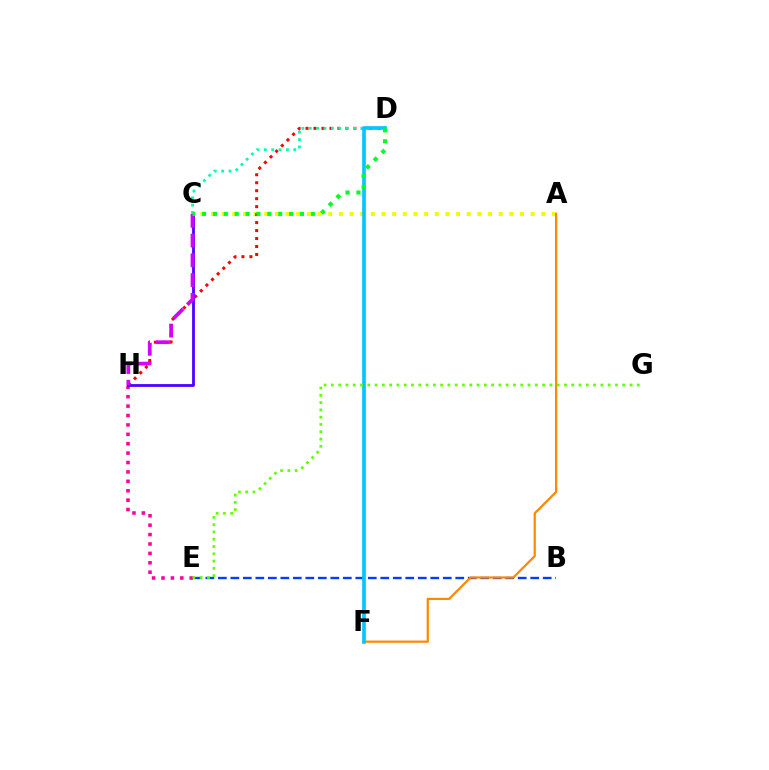{('A', 'C'): [{'color': '#eeff00', 'line_style': 'dotted', 'thickness': 2.9}], ('E', 'H'): [{'color': '#ff00a0', 'line_style': 'dotted', 'thickness': 2.56}], ('D', 'H'): [{'color': '#ff0000', 'line_style': 'dotted', 'thickness': 2.17}], ('B', 'E'): [{'color': '#003fff', 'line_style': 'dashed', 'thickness': 1.7}], ('C', 'H'): [{'color': '#4f00ff', 'line_style': 'solid', 'thickness': 2.01}, {'color': '#d600ff', 'line_style': 'dashed', 'thickness': 2.69}], ('A', 'F'): [{'color': '#ff8800', 'line_style': 'solid', 'thickness': 1.6}], ('C', 'D'): [{'color': '#00ffaf', 'line_style': 'dotted', 'thickness': 2.0}, {'color': '#00ff27', 'line_style': 'dotted', 'thickness': 2.96}], ('D', 'F'): [{'color': '#00c7ff', 'line_style': 'solid', 'thickness': 2.63}], ('E', 'G'): [{'color': '#66ff00', 'line_style': 'dotted', 'thickness': 1.98}]}